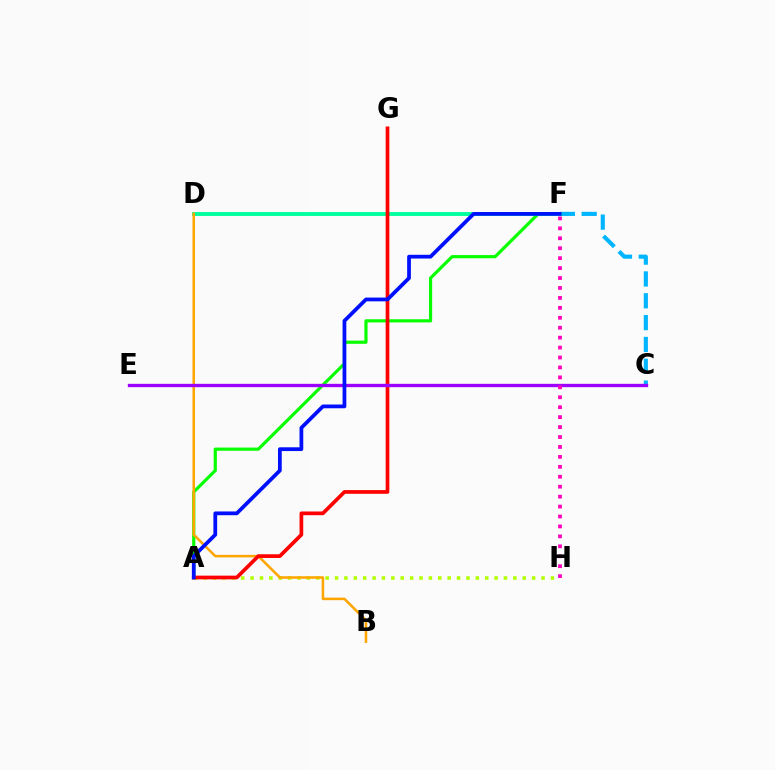{('C', 'F'): [{'color': '#00b5ff', 'line_style': 'dashed', 'thickness': 2.97}], ('A', 'F'): [{'color': '#08ff00', 'line_style': 'solid', 'thickness': 2.29}, {'color': '#0010ff', 'line_style': 'solid', 'thickness': 2.71}], ('A', 'H'): [{'color': '#b3ff00', 'line_style': 'dotted', 'thickness': 2.55}], ('D', 'F'): [{'color': '#00ff9d', 'line_style': 'solid', 'thickness': 2.79}], ('B', 'D'): [{'color': '#ffa500', 'line_style': 'solid', 'thickness': 1.83}], ('A', 'G'): [{'color': '#ff0000', 'line_style': 'solid', 'thickness': 2.67}], ('C', 'E'): [{'color': '#9b00ff', 'line_style': 'solid', 'thickness': 2.4}], ('F', 'H'): [{'color': '#ff00bd', 'line_style': 'dotted', 'thickness': 2.7}]}